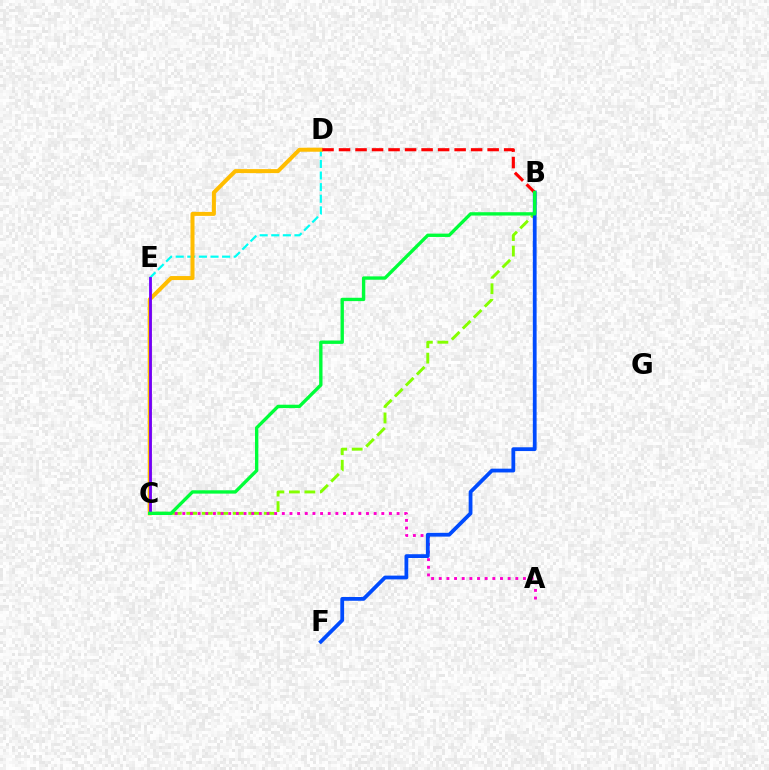{('B', 'C'): [{'color': '#84ff00', 'line_style': 'dashed', 'thickness': 2.11}, {'color': '#00ff39', 'line_style': 'solid', 'thickness': 2.41}], ('D', 'E'): [{'color': '#00fff6', 'line_style': 'dashed', 'thickness': 1.58}], ('C', 'D'): [{'color': '#ffbd00', 'line_style': 'solid', 'thickness': 2.89}], ('A', 'C'): [{'color': '#ff00cf', 'line_style': 'dotted', 'thickness': 2.08}], ('B', 'F'): [{'color': '#004bff', 'line_style': 'solid', 'thickness': 2.72}], ('C', 'E'): [{'color': '#7200ff', 'line_style': 'solid', 'thickness': 2.03}], ('B', 'D'): [{'color': '#ff0000', 'line_style': 'dashed', 'thickness': 2.24}]}